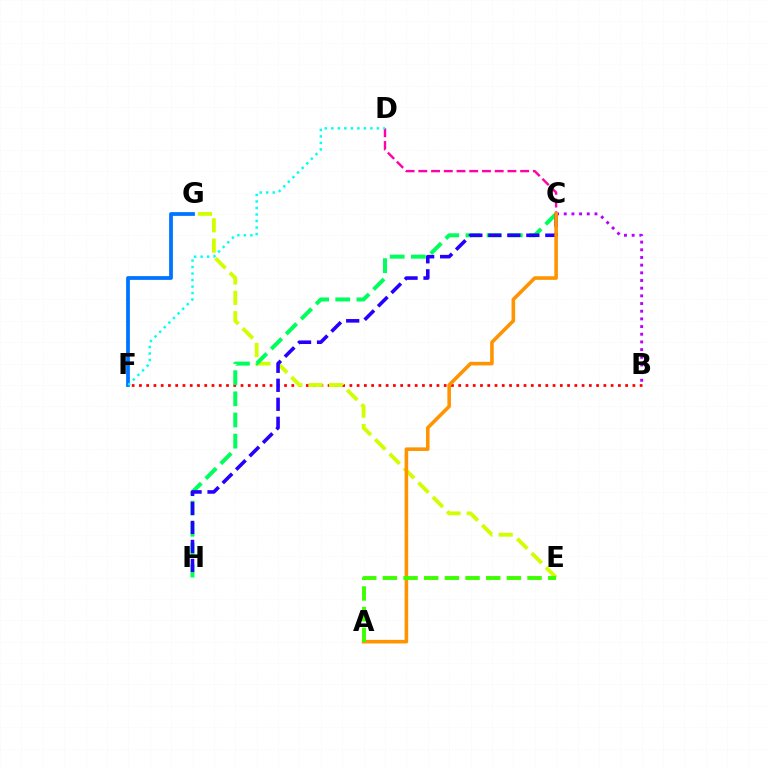{('B', 'F'): [{'color': '#ff0000', 'line_style': 'dotted', 'thickness': 1.97}], ('F', 'G'): [{'color': '#0074ff', 'line_style': 'solid', 'thickness': 2.71}], ('C', 'D'): [{'color': '#ff00ac', 'line_style': 'dashed', 'thickness': 1.73}], ('E', 'G'): [{'color': '#d1ff00', 'line_style': 'dashed', 'thickness': 2.76}], ('C', 'H'): [{'color': '#00ff5c', 'line_style': 'dashed', 'thickness': 2.87}, {'color': '#2500ff', 'line_style': 'dashed', 'thickness': 2.58}], ('B', 'C'): [{'color': '#b900ff', 'line_style': 'dotted', 'thickness': 2.09}], ('A', 'C'): [{'color': '#ff9400', 'line_style': 'solid', 'thickness': 2.58}], ('A', 'E'): [{'color': '#3dff00', 'line_style': 'dashed', 'thickness': 2.81}], ('D', 'F'): [{'color': '#00fff6', 'line_style': 'dotted', 'thickness': 1.77}]}